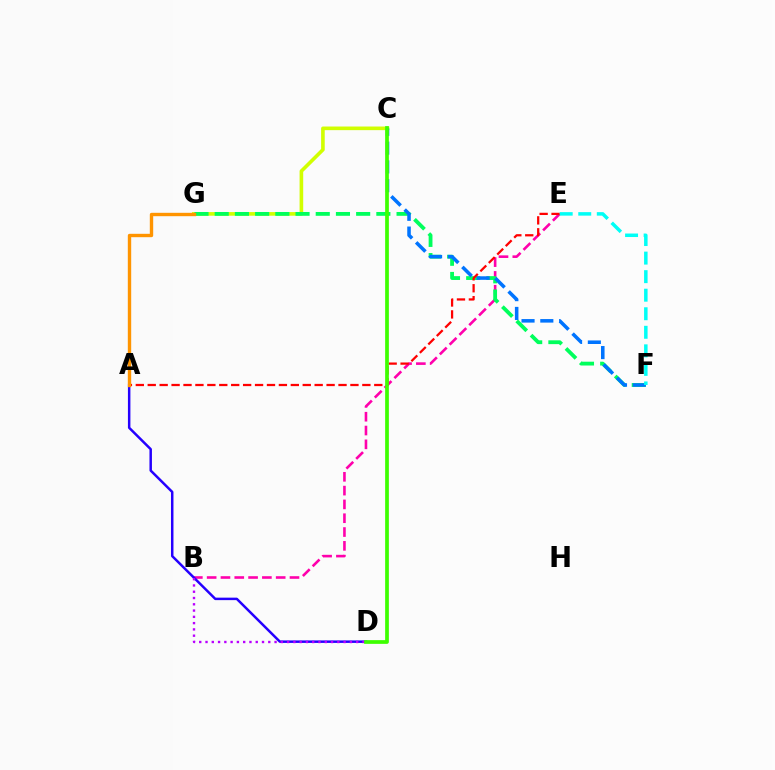{('C', 'G'): [{'color': '#d1ff00', 'line_style': 'solid', 'thickness': 2.61}], ('B', 'E'): [{'color': '#ff00ac', 'line_style': 'dashed', 'thickness': 1.88}], ('F', 'G'): [{'color': '#00ff5c', 'line_style': 'dashed', 'thickness': 2.74}], ('C', 'F'): [{'color': '#0074ff', 'line_style': 'dashed', 'thickness': 2.55}], ('A', 'E'): [{'color': '#ff0000', 'line_style': 'dashed', 'thickness': 1.62}], ('A', 'D'): [{'color': '#2500ff', 'line_style': 'solid', 'thickness': 1.79}], ('B', 'D'): [{'color': '#b900ff', 'line_style': 'dotted', 'thickness': 1.71}], ('C', 'D'): [{'color': '#3dff00', 'line_style': 'solid', 'thickness': 2.68}], ('A', 'G'): [{'color': '#ff9400', 'line_style': 'solid', 'thickness': 2.43}], ('E', 'F'): [{'color': '#00fff6', 'line_style': 'dashed', 'thickness': 2.52}]}